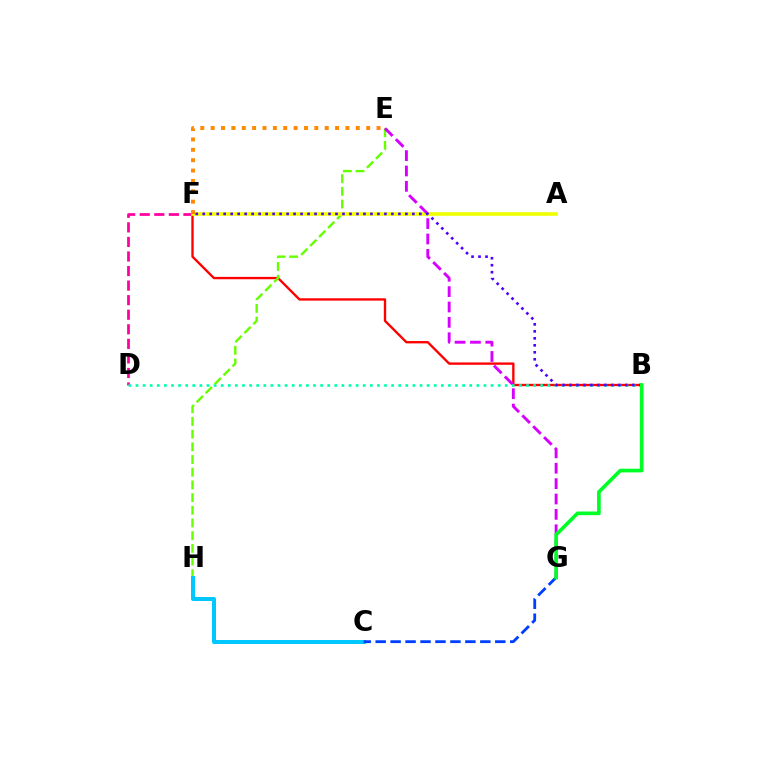{('D', 'F'): [{'color': '#ff00a0', 'line_style': 'dashed', 'thickness': 1.98}], ('B', 'F'): [{'color': '#ff0000', 'line_style': 'solid', 'thickness': 1.7}, {'color': '#4f00ff', 'line_style': 'dotted', 'thickness': 1.9}], ('B', 'D'): [{'color': '#00ffaf', 'line_style': 'dotted', 'thickness': 1.93}], ('E', 'H'): [{'color': '#66ff00', 'line_style': 'dashed', 'thickness': 1.72}], ('C', 'H'): [{'color': '#00c7ff', 'line_style': 'solid', 'thickness': 2.87}], ('A', 'F'): [{'color': '#eeff00', 'line_style': 'solid', 'thickness': 2.61}], ('E', 'G'): [{'color': '#d600ff', 'line_style': 'dashed', 'thickness': 2.09}], ('C', 'G'): [{'color': '#003fff', 'line_style': 'dashed', 'thickness': 2.03}], ('B', 'G'): [{'color': '#00ff27', 'line_style': 'solid', 'thickness': 2.64}], ('E', 'F'): [{'color': '#ff8800', 'line_style': 'dotted', 'thickness': 2.82}]}